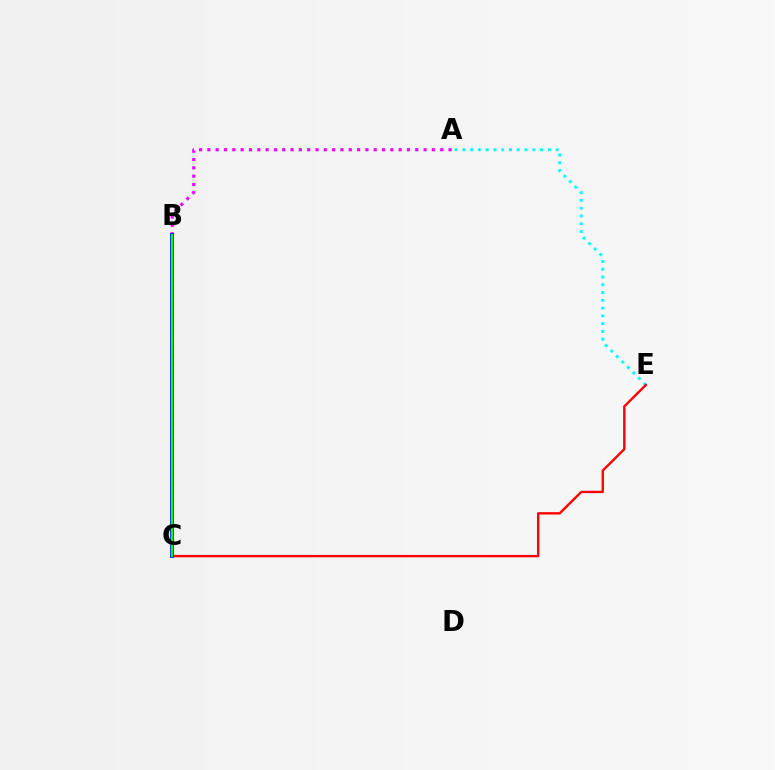{('B', 'C'): [{'color': '#fcf500', 'line_style': 'dotted', 'thickness': 2.3}, {'color': '#0010ff', 'line_style': 'solid', 'thickness': 2.76}, {'color': '#08ff00', 'line_style': 'solid', 'thickness': 1.66}], ('A', 'B'): [{'color': '#ee00ff', 'line_style': 'dotted', 'thickness': 2.26}], ('A', 'E'): [{'color': '#00fff6', 'line_style': 'dotted', 'thickness': 2.11}], ('C', 'E'): [{'color': '#ff0000', 'line_style': 'solid', 'thickness': 1.7}]}